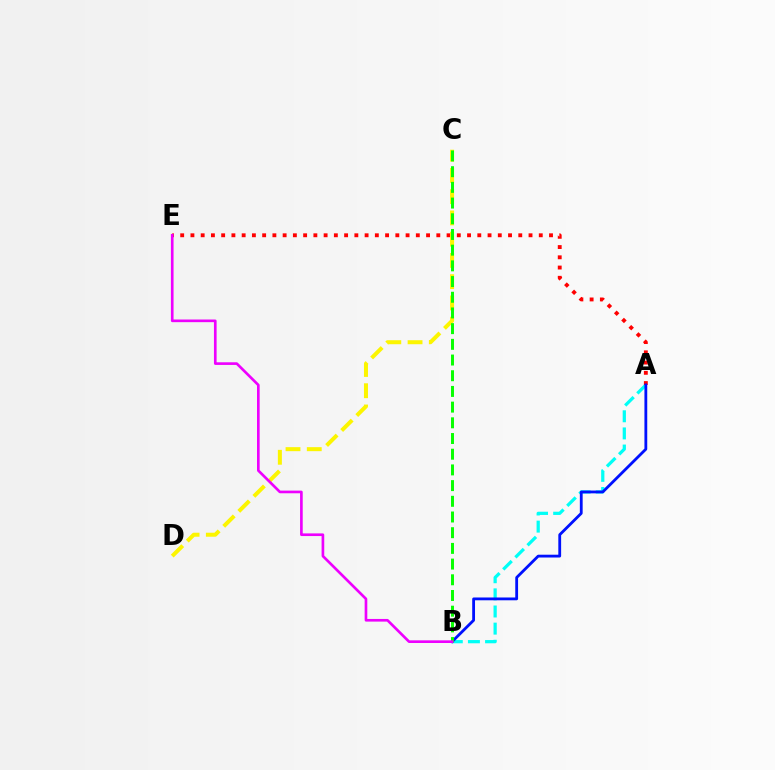{('A', 'B'): [{'color': '#00fff6', 'line_style': 'dashed', 'thickness': 2.33}, {'color': '#0010ff', 'line_style': 'solid', 'thickness': 2.02}], ('A', 'E'): [{'color': '#ff0000', 'line_style': 'dotted', 'thickness': 2.78}], ('C', 'D'): [{'color': '#fcf500', 'line_style': 'dashed', 'thickness': 2.89}], ('B', 'C'): [{'color': '#08ff00', 'line_style': 'dashed', 'thickness': 2.13}], ('B', 'E'): [{'color': '#ee00ff', 'line_style': 'solid', 'thickness': 1.91}]}